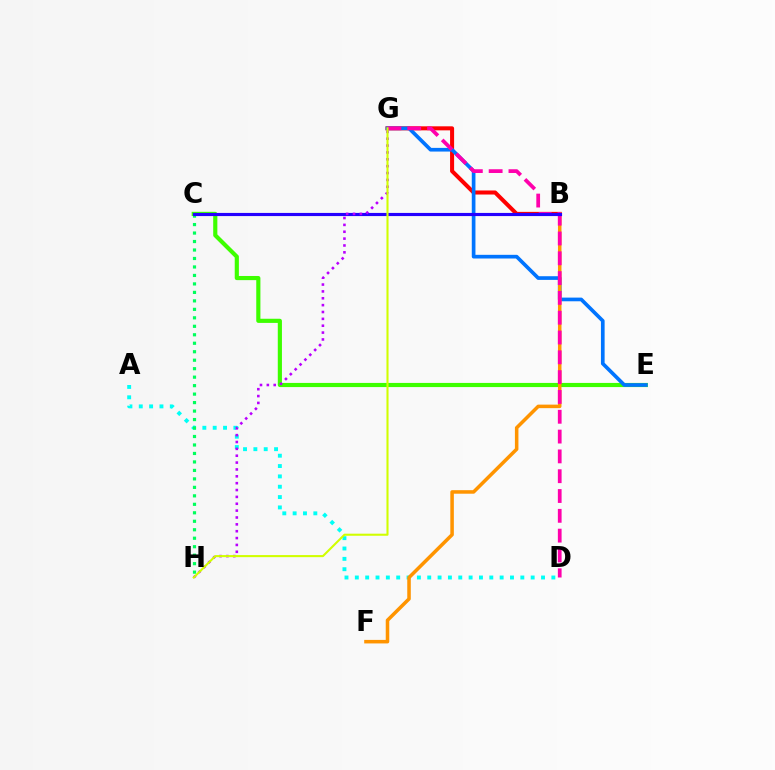{('B', 'G'): [{'color': '#ff0000', 'line_style': 'solid', 'thickness': 2.91}], ('A', 'D'): [{'color': '#00fff6', 'line_style': 'dotted', 'thickness': 2.81}], ('C', 'E'): [{'color': '#3dff00', 'line_style': 'solid', 'thickness': 2.99}], ('E', 'G'): [{'color': '#0074ff', 'line_style': 'solid', 'thickness': 2.65}], ('C', 'H'): [{'color': '#00ff5c', 'line_style': 'dotted', 'thickness': 2.3}], ('B', 'F'): [{'color': '#ff9400', 'line_style': 'solid', 'thickness': 2.54}], ('D', 'G'): [{'color': '#ff00ac', 'line_style': 'dashed', 'thickness': 2.69}], ('B', 'C'): [{'color': '#2500ff', 'line_style': 'solid', 'thickness': 2.27}], ('G', 'H'): [{'color': '#b900ff', 'line_style': 'dotted', 'thickness': 1.86}, {'color': '#d1ff00', 'line_style': 'solid', 'thickness': 1.5}]}